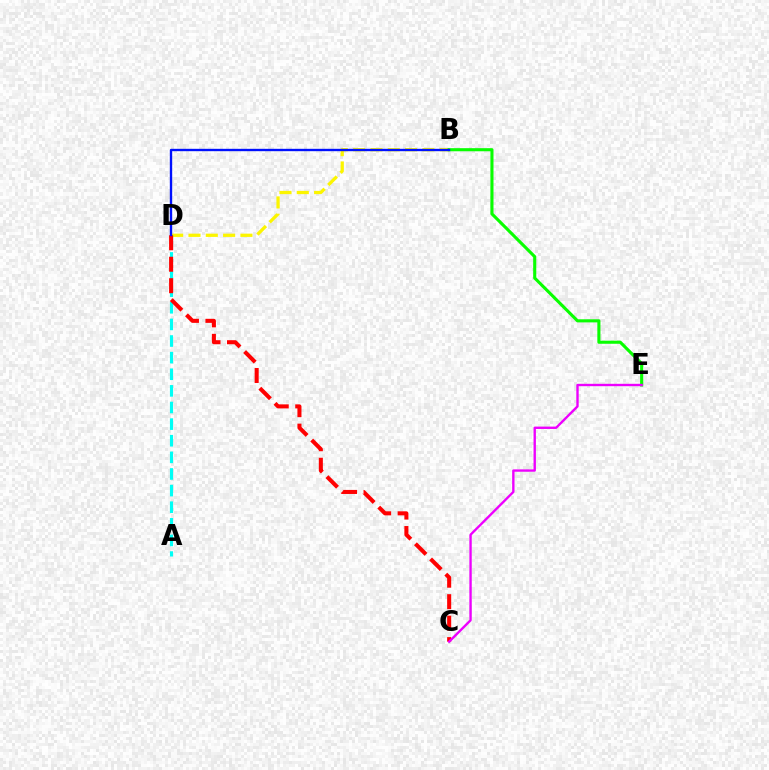{('B', 'D'): [{'color': '#fcf500', 'line_style': 'dashed', 'thickness': 2.35}, {'color': '#0010ff', 'line_style': 'solid', 'thickness': 1.7}], ('A', 'D'): [{'color': '#00fff6', 'line_style': 'dashed', 'thickness': 2.26}], ('B', 'E'): [{'color': '#08ff00', 'line_style': 'solid', 'thickness': 2.23}], ('C', 'D'): [{'color': '#ff0000', 'line_style': 'dashed', 'thickness': 2.92}], ('C', 'E'): [{'color': '#ee00ff', 'line_style': 'solid', 'thickness': 1.71}]}